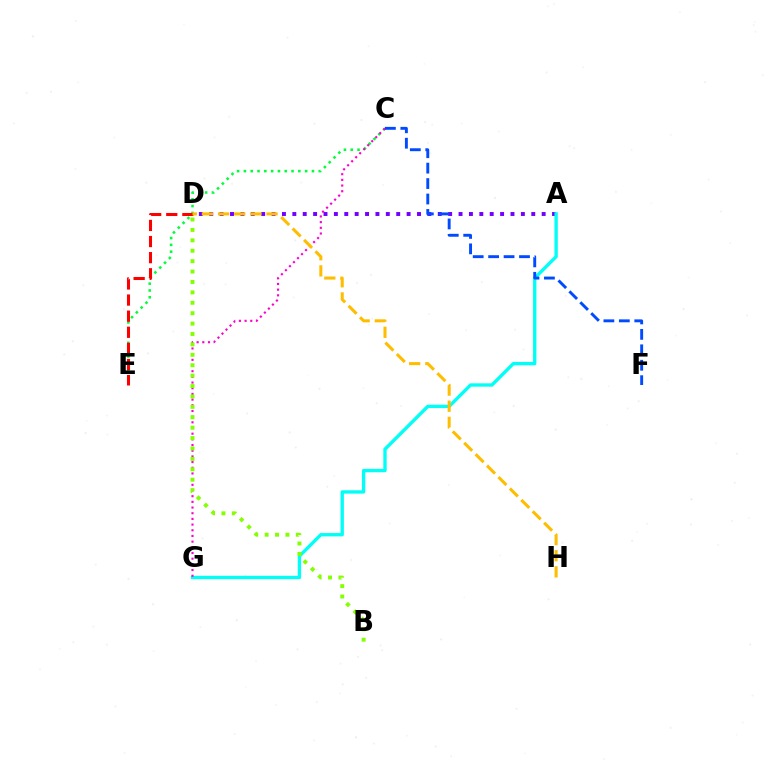{('A', 'D'): [{'color': '#7200ff', 'line_style': 'dotted', 'thickness': 2.82}], ('A', 'G'): [{'color': '#00fff6', 'line_style': 'solid', 'thickness': 2.41}], ('C', 'E'): [{'color': '#00ff39', 'line_style': 'dotted', 'thickness': 1.85}], ('C', 'G'): [{'color': '#ff00cf', 'line_style': 'dotted', 'thickness': 1.54}], ('B', 'D'): [{'color': '#84ff00', 'line_style': 'dotted', 'thickness': 2.83}], ('D', 'E'): [{'color': '#ff0000', 'line_style': 'dashed', 'thickness': 2.19}], ('C', 'F'): [{'color': '#004bff', 'line_style': 'dashed', 'thickness': 2.1}], ('D', 'H'): [{'color': '#ffbd00', 'line_style': 'dashed', 'thickness': 2.19}]}